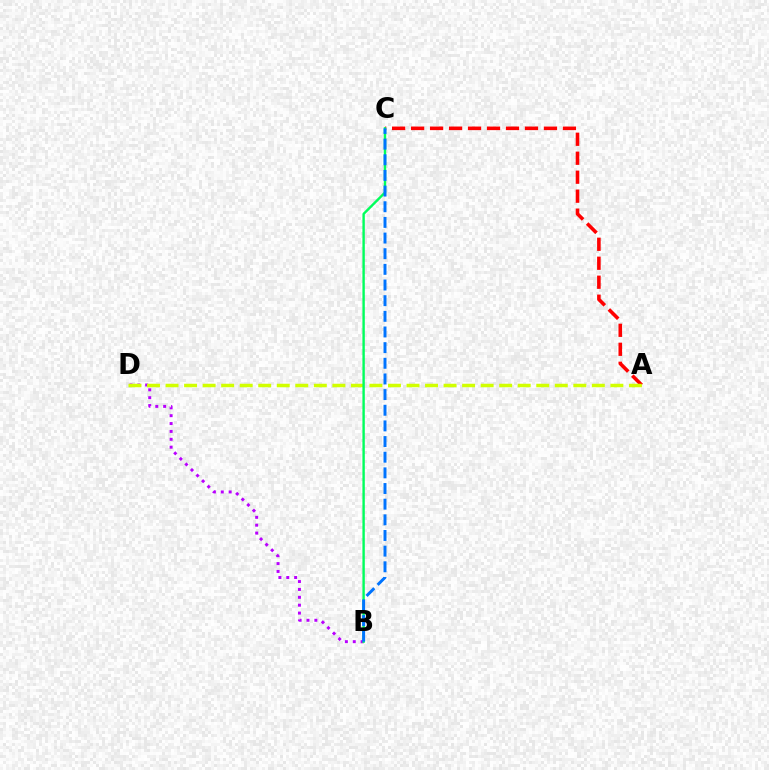{('A', 'C'): [{'color': '#ff0000', 'line_style': 'dashed', 'thickness': 2.58}], ('B', 'D'): [{'color': '#b900ff', 'line_style': 'dotted', 'thickness': 2.14}], ('A', 'D'): [{'color': '#d1ff00', 'line_style': 'dashed', 'thickness': 2.52}], ('B', 'C'): [{'color': '#00ff5c', 'line_style': 'solid', 'thickness': 1.73}, {'color': '#0074ff', 'line_style': 'dashed', 'thickness': 2.13}]}